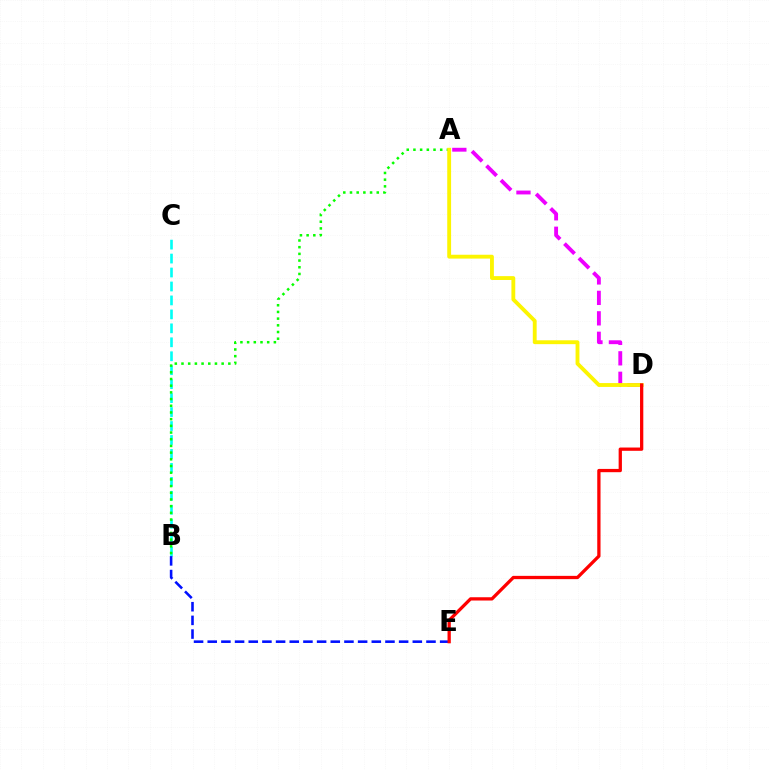{('A', 'D'): [{'color': '#ee00ff', 'line_style': 'dashed', 'thickness': 2.78}, {'color': '#fcf500', 'line_style': 'solid', 'thickness': 2.77}], ('B', 'C'): [{'color': '#00fff6', 'line_style': 'dashed', 'thickness': 1.9}], ('A', 'B'): [{'color': '#08ff00', 'line_style': 'dotted', 'thickness': 1.82}], ('B', 'E'): [{'color': '#0010ff', 'line_style': 'dashed', 'thickness': 1.86}], ('D', 'E'): [{'color': '#ff0000', 'line_style': 'solid', 'thickness': 2.36}]}